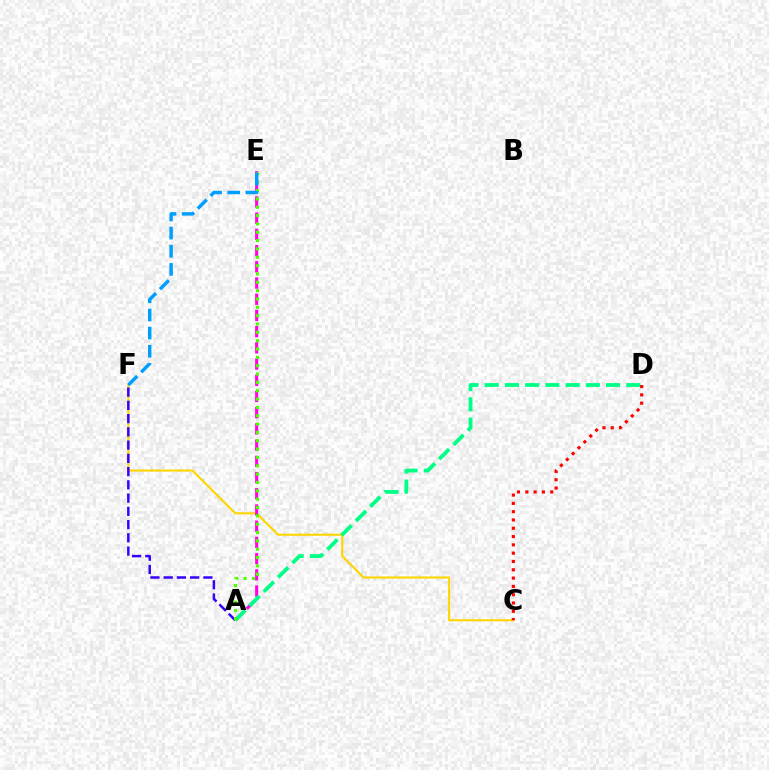{('C', 'F'): [{'color': '#ffd500', 'line_style': 'solid', 'thickness': 1.53}], ('A', 'F'): [{'color': '#3700ff', 'line_style': 'dashed', 'thickness': 1.8}], ('A', 'E'): [{'color': '#ff00ed', 'line_style': 'dashed', 'thickness': 2.2}, {'color': '#4fff00', 'line_style': 'dotted', 'thickness': 2.27}], ('A', 'D'): [{'color': '#00ff86', 'line_style': 'dashed', 'thickness': 2.75}], ('C', 'D'): [{'color': '#ff0000', 'line_style': 'dotted', 'thickness': 2.26}], ('E', 'F'): [{'color': '#009eff', 'line_style': 'dashed', 'thickness': 2.46}]}